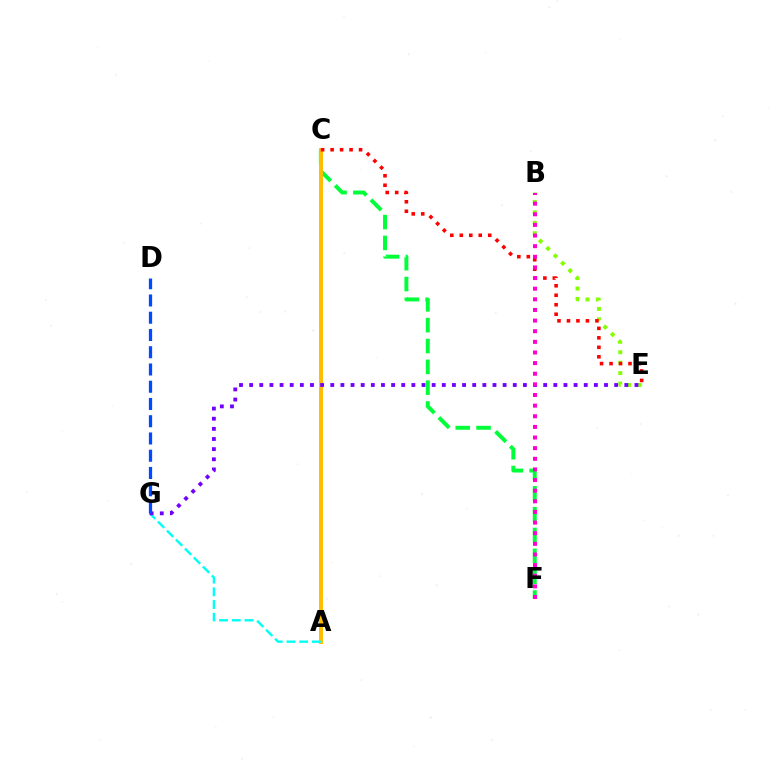{('B', 'E'): [{'color': '#84ff00', 'line_style': 'dotted', 'thickness': 2.84}], ('C', 'F'): [{'color': '#00ff39', 'line_style': 'dashed', 'thickness': 2.83}], ('A', 'C'): [{'color': '#ffbd00', 'line_style': 'solid', 'thickness': 2.83}], ('C', 'E'): [{'color': '#ff0000', 'line_style': 'dotted', 'thickness': 2.58}], ('A', 'G'): [{'color': '#00fff6', 'line_style': 'dashed', 'thickness': 1.73}], ('E', 'G'): [{'color': '#7200ff', 'line_style': 'dotted', 'thickness': 2.75}], ('D', 'G'): [{'color': '#004bff', 'line_style': 'dashed', 'thickness': 2.34}], ('B', 'F'): [{'color': '#ff00cf', 'line_style': 'dotted', 'thickness': 2.89}]}